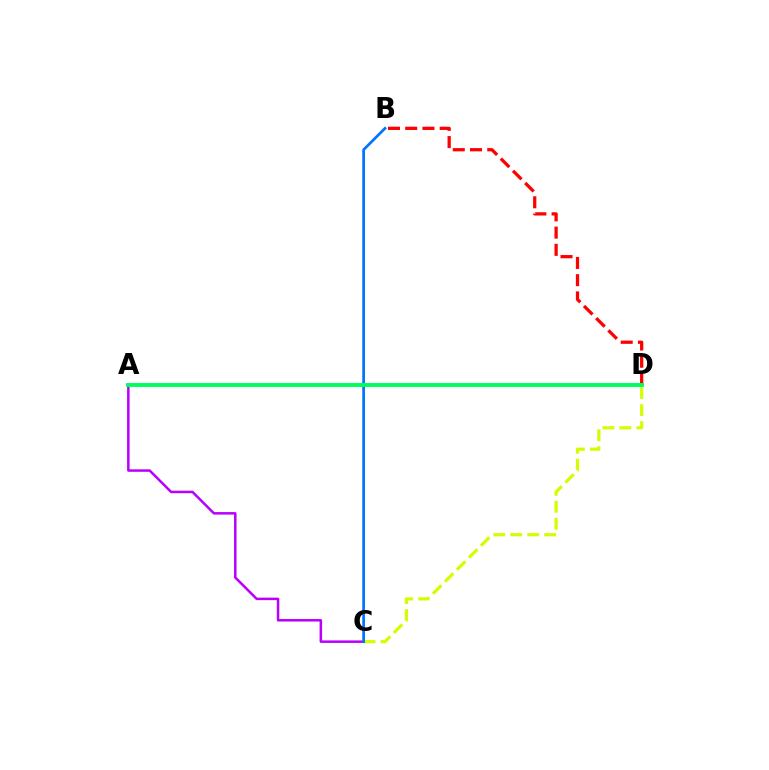{('B', 'D'): [{'color': '#ff0000', 'line_style': 'dashed', 'thickness': 2.34}], ('C', 'D'): [{'color': '#d1ff00', 'line_style': 'dashed', 'thickness': 2.3}], ('A', 'C'): [{'color': '#b900ff', 'line_style': 'solid', 'thickness': 1.81}], ('B', 'C'): [{'color': '#0074ff', 'line_style': 'solid', 'thickness': 1.96}], ('A', 'D'): [{'color': '#00ff5c', 'line_style': 'solid', 'thickness': 2.82}]}